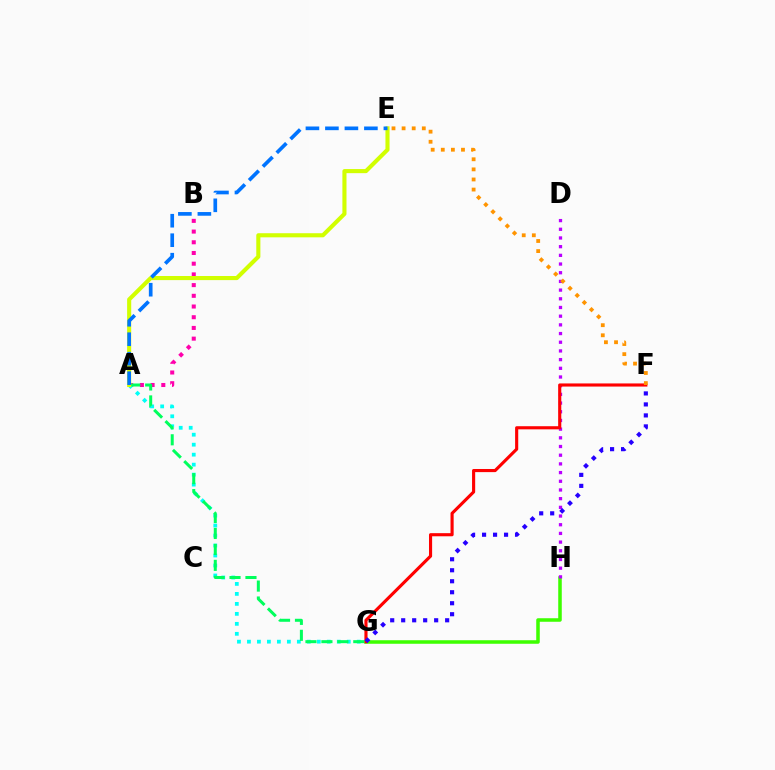{('G', 'H'): [{'color': '#3dff00', 'line_style': 'solid', 'thickness': 2.54}], ('A', 'B'): [{'color': '#ff00ac', 'line_style': 'dotted', 'thickness': 2.91}], ('D', 'H'): [{'color': '#b900ff', 'line_style': 'dotted', 'thickness': 2.36}], ('F', 'G'): [{'color': '#ff0000', 'line_style': 'solid', 'thickness': 2.25}, {'color': '#2500ff', 'line_style': 'dotted', 'thickness': 2.99}], ('A', 'G'): [{'color': '#00fff6', 'line_style': 'dotted', 'thickness': 2.71}, {'color': '#00ff5c', 'line_style': 'dashed', 'thickness': 2.17}], ('A', 'E'): [{'color': '#d1ff00', 'line_style': 'solid', 'thickness': 2.95}, {'color': '#0074ff', 'line_style': 'dashed', 'thickness': 2.65}], ('E', 'F'): [{'color': '#ff9400', 'line_style': 'dotted', 'thickness': 2.74}]}